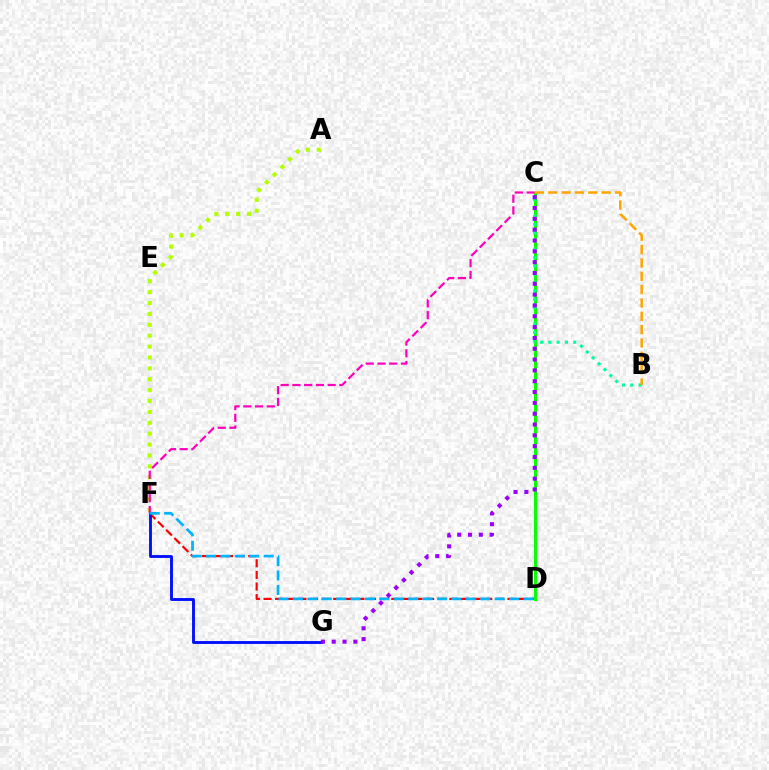{('D', 'F'): [{'color': '#ff0000', 'line_style': 'dashed', 'thickness': 1.58}, {'color': '#00b5ff', 'line_style': 'dashed', 'thickness': 1.96}], ('A', 'F'): [{'color': '#b3ff00', 'line_style': 'dotted', 'thickness': 2.96}], ('C', 'D'): [{'color': '#08ff00', 'line_style': 'solid', 'thickness': 2.16}], ('B', 'C'): [{'color': '#00ff9d', 'line_style': 'dotted', 'thickness': 2.26}, {'color': '#ffa500', 'line_style': 'dashed', 'thickness': 1.81}], ('F', 'G'): [{'color': '#0010ff', 'line_style': 'solid', 'thickness': 2.07}], ('C', 'F'): [{'color': '#ff00bd', 'line_style': 'dashed', 'thickness': 1.6}], ('C', 'G'): [{'color': '#9b00ff', 'line_style': 'dotted', 'thickness': 2.94}]}